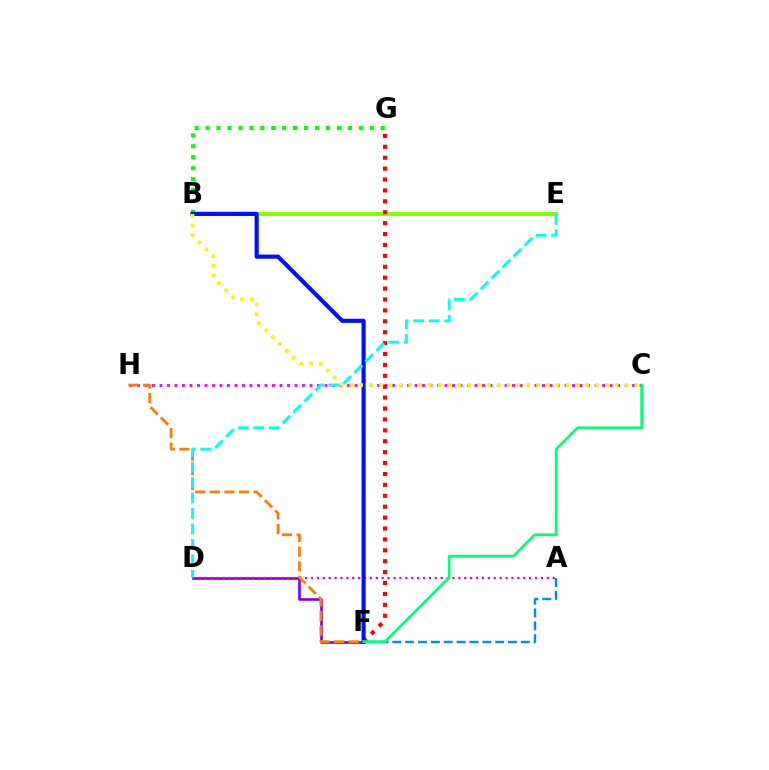{('B', 'E'): [{'color': '#84ff00', 'line_style': 'solid', 'thickness': 2.89}], ('D', 'F'): [{'color': '#7200ff', 'line_style': 'solid', 'thickness': 1.89}], ('A', 'F'): [{'color': '#008cff', 'line_style': 'dashed', 'thickness': 1.75}], ('A', 'D'): [{'color': '#ff0094', 'line_style': 'dotted', 'thickness': 1.6}], ('C', 'H'): [{'color': '#ee00ff', 'line_style': 'dotted', 'thickness': 2.04}], ('B', 'G'): [{'color': '#08ff00', 'line_style': 'dotted', 'thickness': 2.97}], ('F', 'G'): [{'color': '#ff0000', 'line_style': 'dotted', 'thickness': 2.96}], ('B', 'F'): [{'color': '#0010ff', 'line_style': 'solid', 'thickness': 2.99}], ('C', 'F'): [{'color': '#00ff74', 'line_style': 'solid', 'thickness': 1.93}], ('F', 'H'): [{'color': '#ff7c00', 'line_style': 'dashed', 'thickness': 1.99}], ('B', 'C'): [{'color': '#fcf500', 'line_style': 'dotted', 'thickness': 2.67}], ('D', 'E'): [{'color': '#00fff6', 'line_style': 'dashed', 'thickness': 2.1}]}